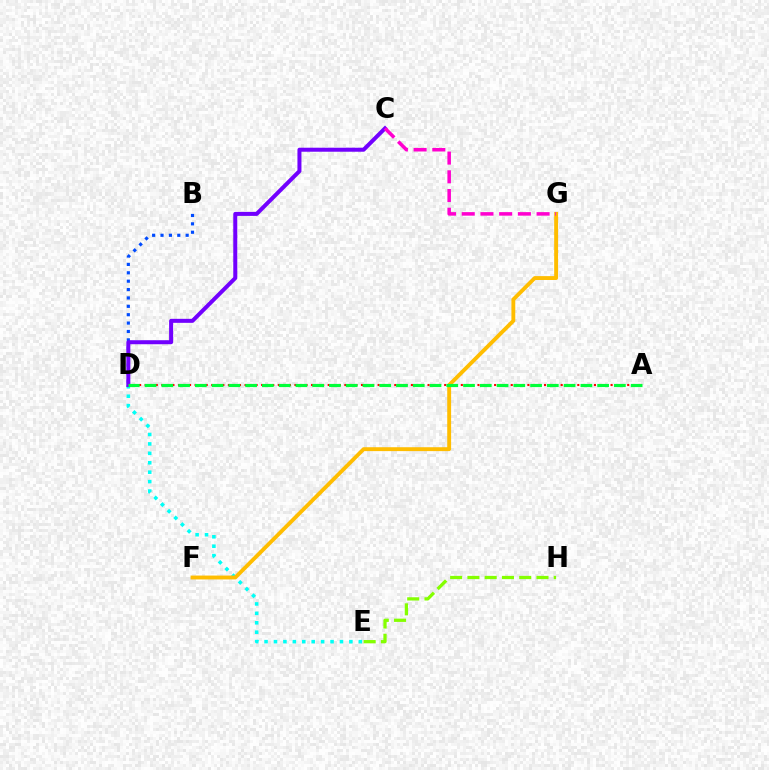{('E', 'H'): [{'color': '#84ff00', 'line_style': 'dashed', 'thickness': 2.35}], ('D', 'E'): [{'color': '#00fff6', 'line_style': 'dotted', 'thickness': 2.56}], ('A', 'D'): [{'color': '#ff0000', 'line_style': 'dotted', 'thickness': 1.51}, {'color': '#00ff39', 'line_style': 'dashed', 'thickness': 2.28}], ('B', 'D'): [{'color': '#004bff', 'line_style': 'dotted', 'thickness': 2.28}], ('C', 'D'): [{'color': '#7200ff', 'line_style': 'solid', 'thickness': 2.89}], ('F', 'G'): [{'color': '#ffbd00', 'line_style': 'solid', 'thickness': 2.8}], ('C', 'G'): [{'color': '#ff00cf', 'line_style': 'dashed', 'thickness': 2.54}]}